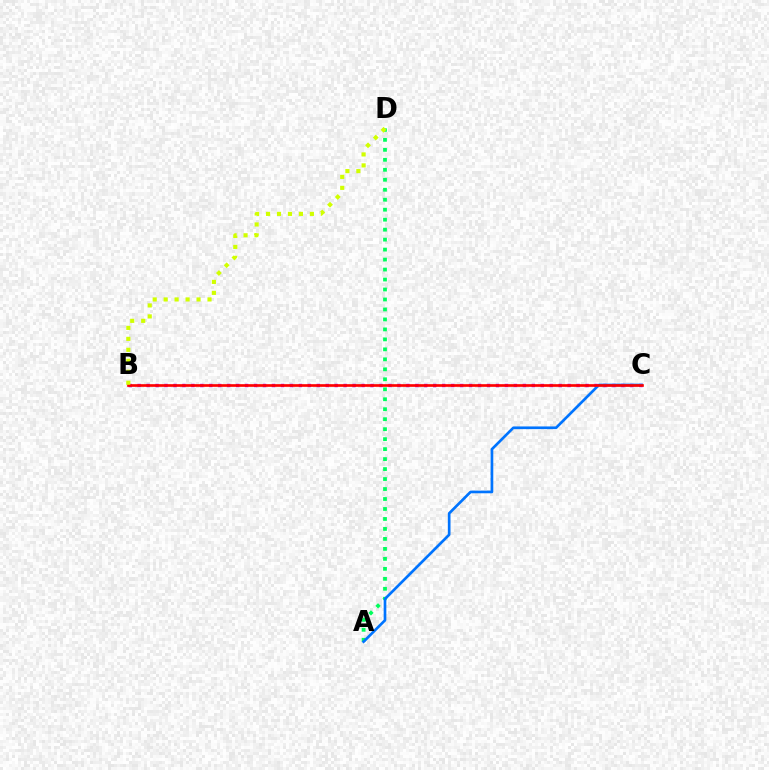{('B', 'C'): [{'color': '#b900ff', 'line_style': 'dotted', 'thickness': 2.43}, {'color': '#ff0000', 'line_style': 'solid', 'thickness': 1.92}], ('A', 'D'): [{'color': '#00ff5c', 'line_style': 'dotted', 'thickness': 2.71}], ('A', 'C'): [{'color': '#0074ff', 'line_style': 'solid', 'thickness': 1.93}], ('B', 'D'): [{'color': '#d1ff00', 'line_style': 'dotted', 'thickness': 2.98}]}